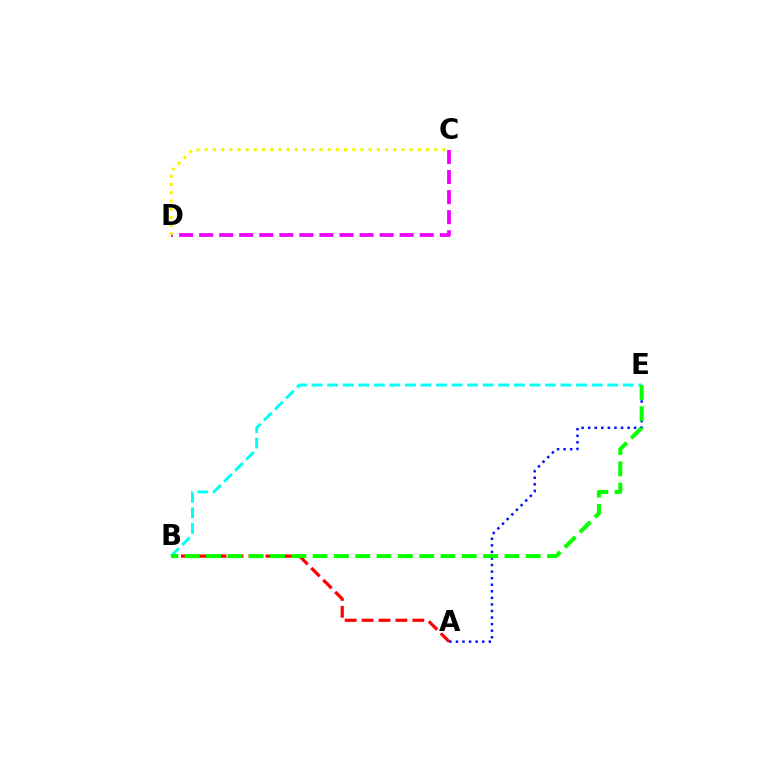{('A', 'B'): [{'color': '#ff0000', 'line_style': 'dashed', 'thickness': 2.3}], ('C', 'D'): [{'color': '#ee00ff', 'line_style': 'dashed', 'thickness': 2.72}, {'color': '#fcf500', 'line_style': 'dotted', 'thickness': 2.23}], ('B', 'E'): [{'color': '#00fff6', 'line_style': 'dashed', 'thickness': 2.11}, {'color': '#08ff00', 'line_style': 'dashed', 'thickness': 2.9}], ('A', 'E'): [{'color': '#0010ff', 'line_style': 'dotted', 'thickness': 1.78}]}